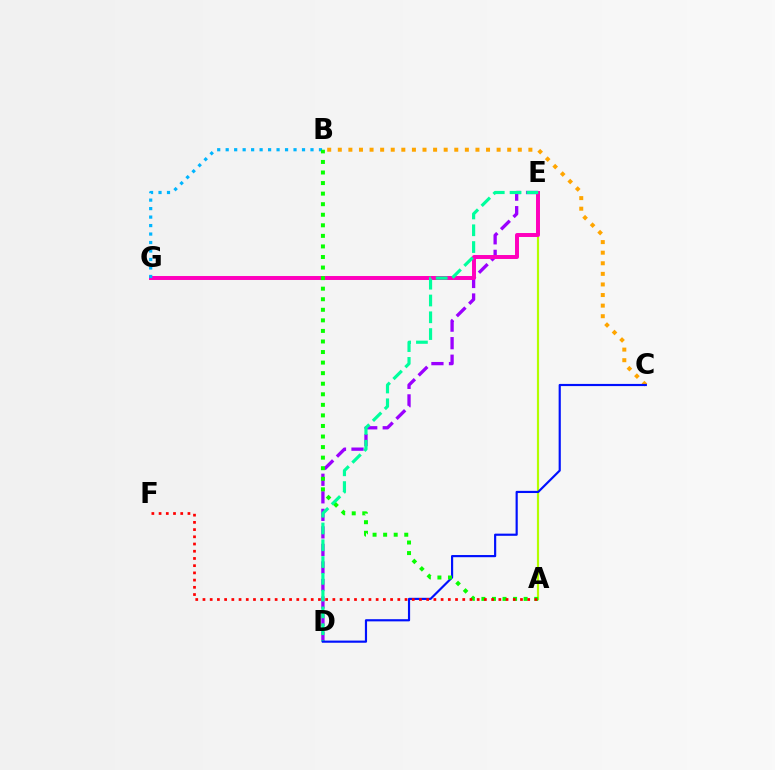{('A', 'E'): [{'color': '#b3ff00', 'line_style': 'solid', 'thickness': 1.56}], ('B', 'C'): [{'color': '#ffa500', 'line_style': 'dotted', 'thickness': 2.88}], ('D', 'E'): [{'color': '#9b00ff', 'line_style': 'dashed', 'thickness': 2.38}, {'color': '#00ff9d', 'line_style': 'dashed', 'thickness': 2.28}], ('E', 'G'): [{'color': '#ff00bd', 'line_style': 'solid', 'thickness': 2.85}], ('B', 'G'): [{'color': '#00b5ff', 'line_style': 'dotted', 'thickness': 2.3}], ('C', 'D'): [{'color': '#0010ff', 'line_style': 'solid', 'thickness': 1.56}], ('A', 'B'): [{'color': '#08ff00', 'line_style': 'dotted', 'thickness': 2.87}], ('A', 'F'): [{'color': '#ff0000', 'line_style': 'dotted', 'thickness': 1.96}]}